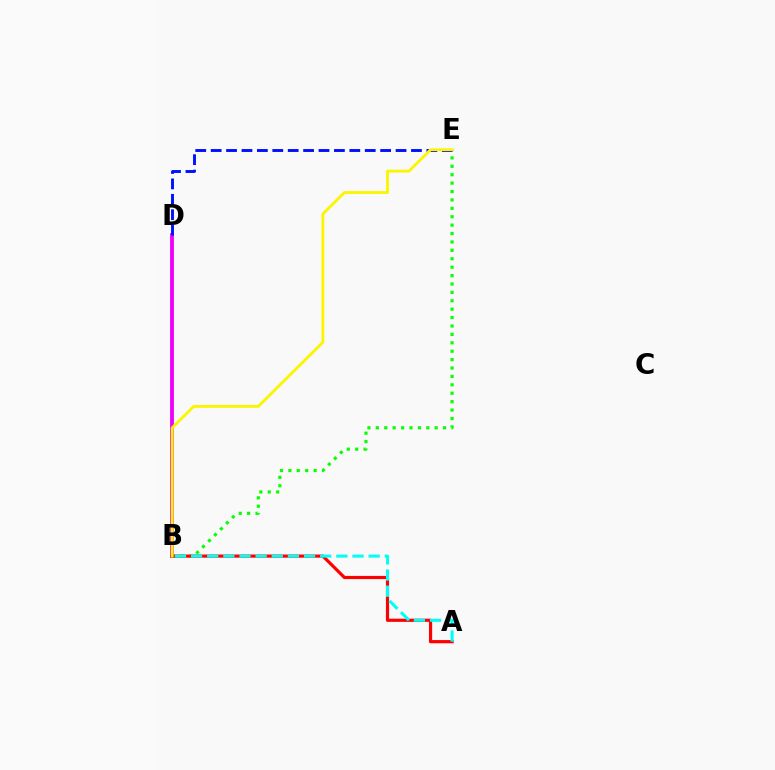{('B', 'E'): [{'color': '#08ff00', 'line_style': 'dotted', 'thickness': 2.28}, {'color': '#fcf500', 'line_style': 'solid', 'thickness': 2.05}], ('B', 'D'): [{'color': '#ee00ff', 'line_style': 'solid', 'thickness': 2.74}], ('D', 'E'): [{'color': '#0010ff', 'line_style': 'dashed', 'thickness': 2.09}], ('A', 'B'): [{'color': '#ff0000', 'line_style': 'solid', 'thickness': 2.29}, {'color': '#00fff6', 'line_style': 'dashed', 'thickness': 2.19}]}